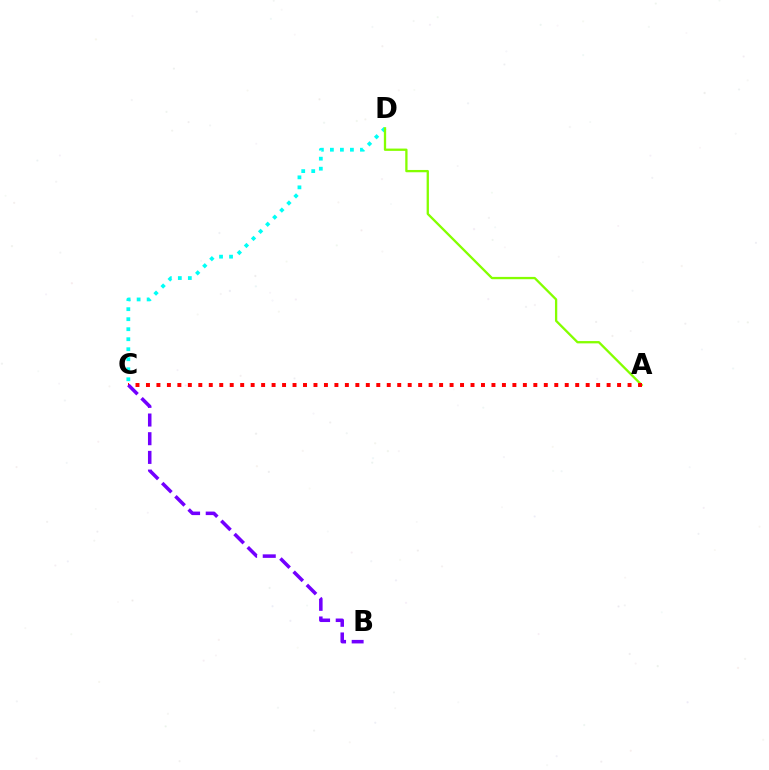{('C', 'D'): [{'color': '#00fff6', 'line_style': 'dotted', 'thickness': 2.72}], ('A', 'D'): [{'color': '#84ff00', 'line_style': 'solid', 'thickness': 1.66}], ('A', 'C'): [{'color': '#ff0000', 'line_style': 'dotted', 'thickness': 2.84}], ('B', 'C'): [{'color': '#7200ff', 'line_style': 'dashed', 'thickness': 2.54}]}